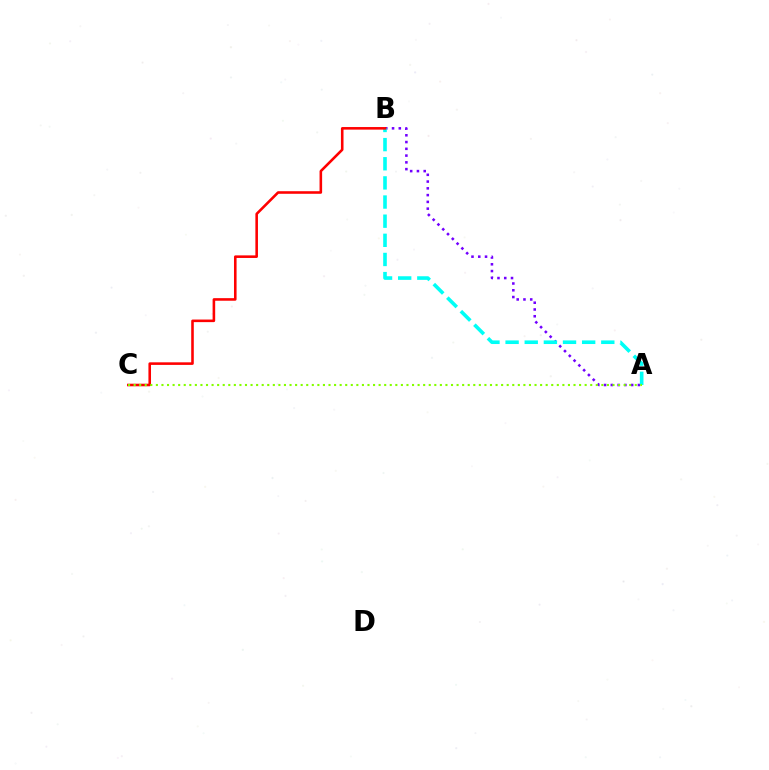{('A', 'B'): [{'color': '#7200ff', 'line_style': 'dotted', 'thickness': 1.84}, {'color': '#00fff6', 'line_style': 'dashed', 'thickness': 2.6}], ('B', 'C'): [{'color': '#ff0000', 'line_style': 'solid', 'thickness': 1.86}], ('A', 'C'): [{'color': '#84ff00', 'line_style': 'dotted', 'thickness': 1.51}]}